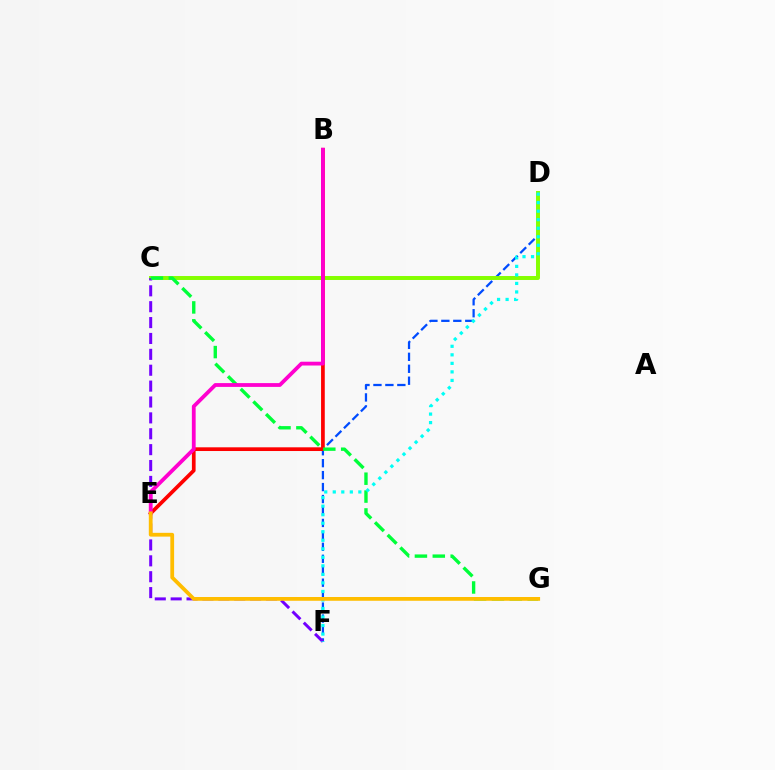{('D', 'F'): [{'color': '#004bff', 'line_style': 'dashed', 'thickness': 1.62}, {'color': '#00fff6', 'line_style': 'dotted', 'thickness': 2.32}], ('C', 'D'): [{'color': '#84ff00', 'line_style': 'solid', 'thickness': 2.85}], ('C', 'F'): [{'color': '#7200ff', 'line_style': 'dashed', 'thickness': 2.16}], ('B', 'E'): [{'color': '#ff0000', 'line_style': 'solid', 'thickness': 2.67}, {'color': '#ff00cf', 'line_style': 'solid', 'thickness': 2.73}], ('C', 'G'): [{'color': '#00ff39', 'line_style': 'dashed', 'thickness': 2.43}], ('E', 'G'): [{'color': '#ffbd00', 'line_style': 'solid', 'thickness': 2.72}]}